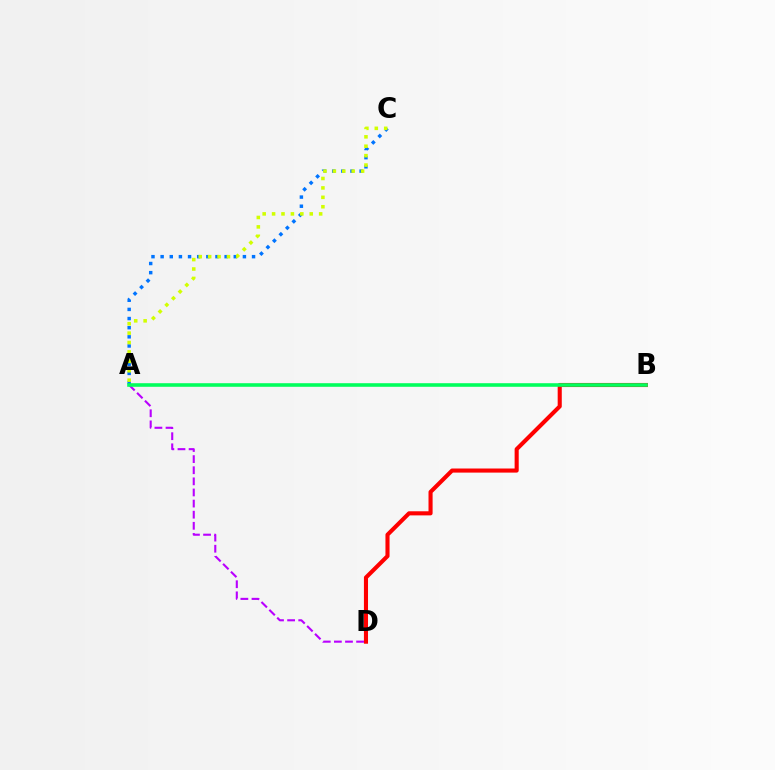{('A', 'C'): [{'color': '#0074ff', 'line_style': 'dotted', 'thickness': 2.48}, {'color': '#d1ff00', 'line_style': 'dotted', 'thickness': 2.56}], ('B', 'D'): [{'color': '#ff0000', 'line_style': 'solid', 'thickness': 2.95}], ('A', 'D'): [{'color': '#b900ff', 'line_style': 'dashed', 'thickness': 1.51}], ('A', 'B'): [{'color': '#00ff5c', 'line_style': 'solid', 'thickness': 2.58}]}